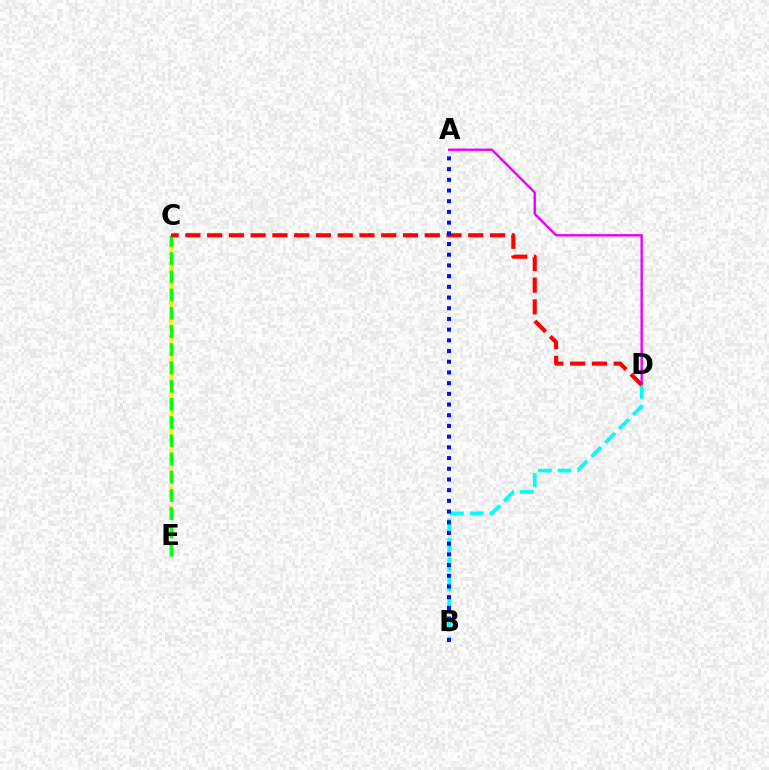{('A', 'D'): [{'color': '#ee00ff', 'line_style': 'solid', 'thickness': 1.73}], ('C', 'E'): [{'color': '#fcf500', 'line_style': 'dashed', 'thickness': 2.56}, {'color': '#08ff00', 'line_style': 'dashed', 'thickness': 2.48}], ('B', 'D'): [{'color': '#00fff6', 'line_style': 'dashed', 'thickness': 2.68}], ('C', 'D'): [{'color': '#ff0000', 'line_style': 'dashed', 'thickness': 2.96}], ('A', 'B'): [{'color': '#0010ff', 'line_style': 'dotted', 'thickness': 2.91}]}